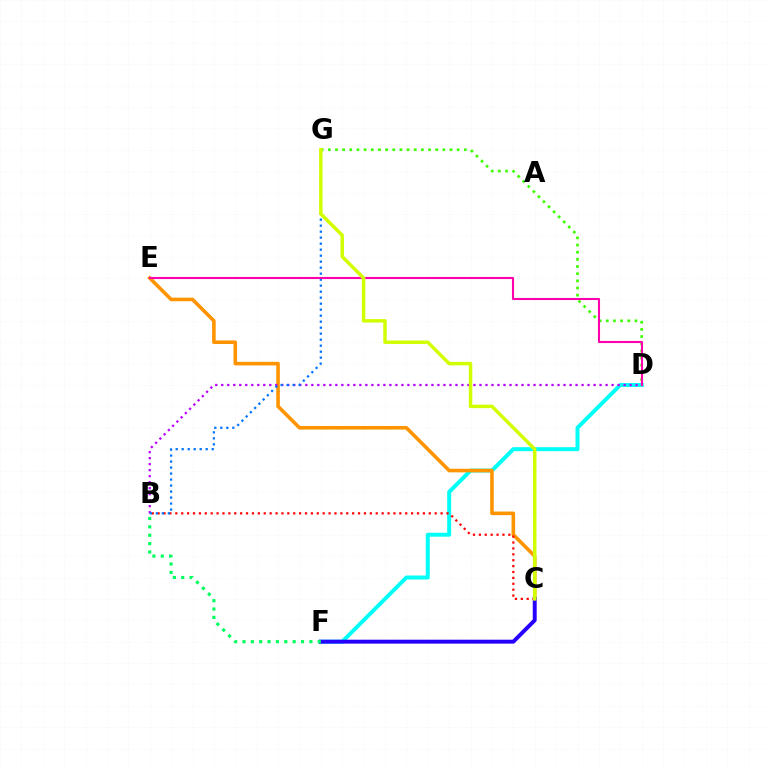{('D', 'F'): [{'color': '#00fff6', 'line_style': 'solid', 'thickness': 2.85}], ('D', 'G'): [{'color': '#3dff00', 'line_style': 'dotted', 'thickness': 1.94}], ('C', 'E'): [{'color': '#ff9400', 'line_style': 'solid', 'thickness': 2.58}], ('B', 'D'): [{'color': '#b900ff', 'line_style': 'dotted', 'thickness': 1.63}], ('C', 'F'): [{'color': '#2500ff', 'line_style': 'solid', 'thickness': 2.83}], ('B', 'C'): [{'color': '#ff0000', 'line_style': 'dotted', 'thickness': 1.6}], ('B', 'F'): [{'color': '#00ff5c', 'line_style': 'dotted', 'thickness': 2.27}], ('B', 'G'): [{'color': '#0074ff', 'line_style': 'dotted', 'thickness': 1.63}], ('D', 'E'): [{'color': '#ff00ac', 'line_style': 'solid', 'thickness': 1.51}], ('C', 'G'): [{'color': '#d1ff00', 'line_style': 'solid', 'thickness': 2.5}]}